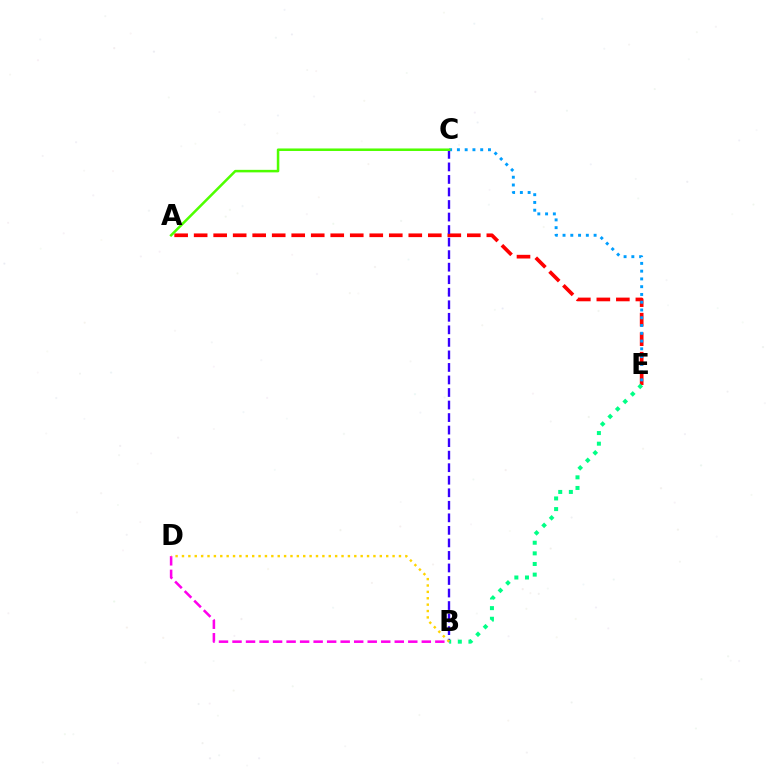{('B', 'D'): [{'color': '#ff00ed', 'line_style': 'dashed', 'thickness': 1.84}, {'color': '#ffd500', 'line_style': 'dotted', 'thickness': 1.73}], ('A', 'E'): [{'color': '#ff0000', 'line_style': 'dashed', 'thickness': 2.65}], ('C', 'E'): [{'color': '#009eff', 'line_style': 'dotted', 'thickness': 2.11}], ('B', 'C'): [{'color': '#3700ff', 'line_style': 'dashed', 'thickness': 1.7}], ('A', 'C'): [{'color': '#4fff00', 'line_style': 'solid', 'thickness': 1.82}], ('B', 'E'): [{'color': '#00ff86', 'line_style': 'dotted', 'thickness': 2.89}]}